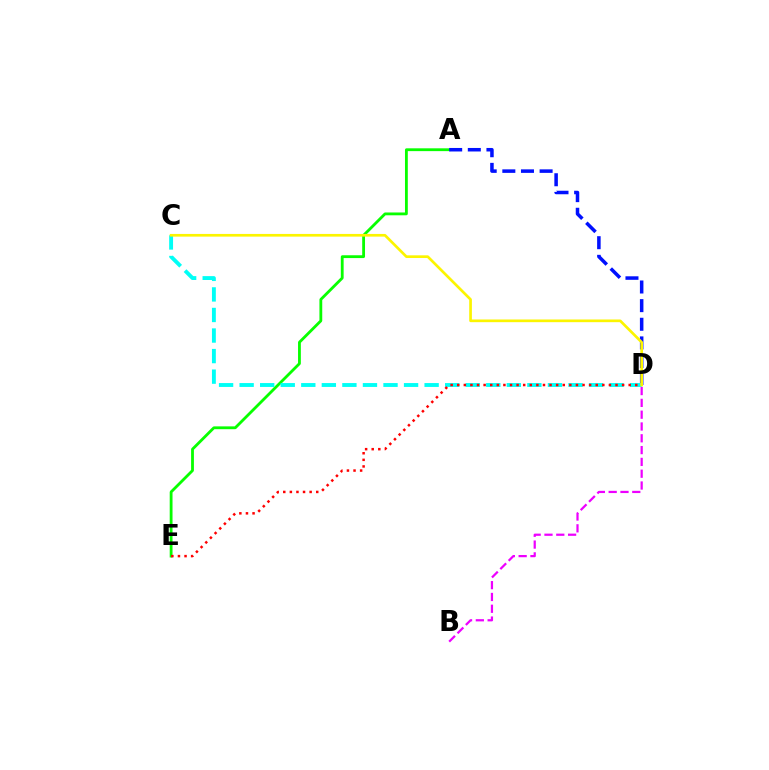{('A', 'E'): [{'color': '#08ff00', 'line_style': 'solid', 'thickness': 2.03}], ('A', 'D'): [{'color': '#0010ff', 'line_style': 'dashed', 'thickness': 2.53}], ('C', 'D'): [{'color': '#00fff6', 'line_style': 'dashed', 'thickness': 2.79}, {'color': '#fcf500', 'line_style': 'solid', 'thickness': 1.93}], ('B', 'D'): [{'color': '#ee00ff', 'line_style': 'dashed', 'thickness': 1.6}], ('D', 'E'): [{'color': '#ff0000', 'line_style': 'dotted', 'thickness': 1.79}]}